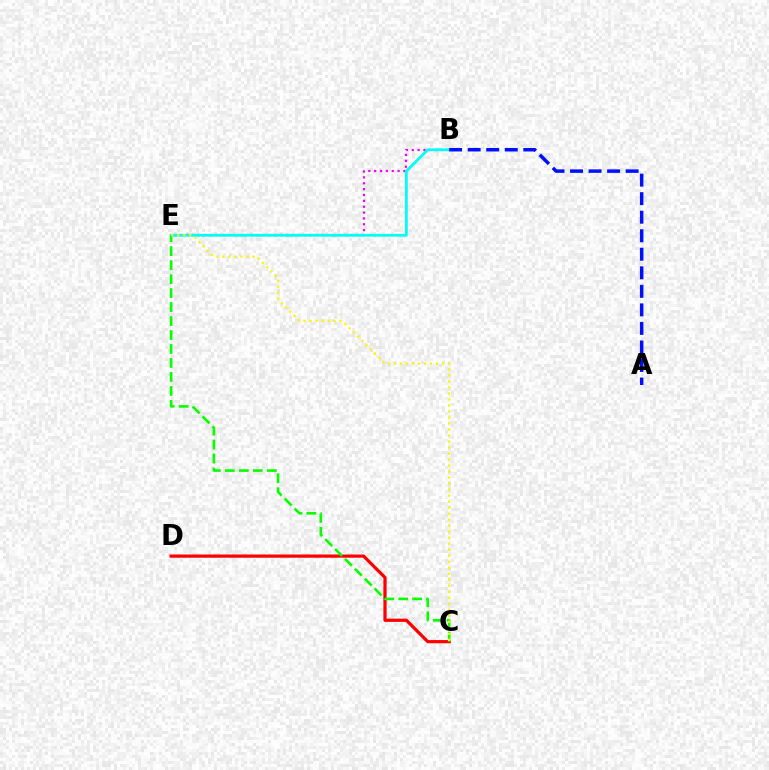{('B', 'E'): [{'color': '#ee00ff', 'line_style': 'dotted', 'thickness': 1.59}, {'color': '#00fff6', 'line_style': 'solid', 'thickness': 2.0}], ('C', 'D'): [{'color': '#ff0000', 'line_style': 'solid', 'thickness': 2.32}], ('C', 'E'): [{'color': '#08ff00', 'line_style': 'dashed', 'thickness': 1.9}, {'color': '#fcf500', 'line_style': 'dotted', 'thickness': 1.63}], ('A', 'B'): [{'color': '#0010ff', 'line_style': 'dashed', 'thickness': 2.52}]}